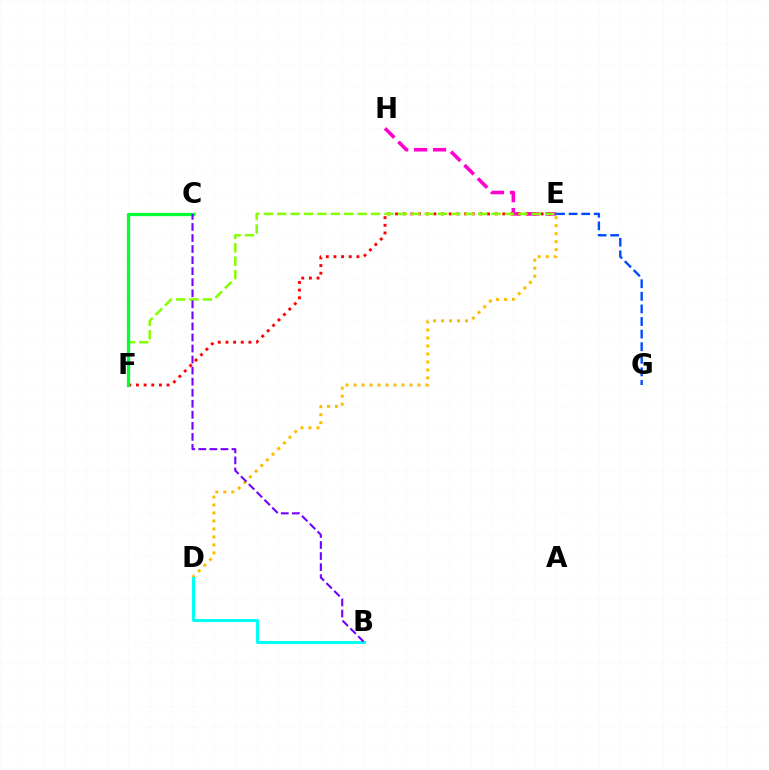{('D', 'E'): [{'color': '#ffbd00', 'line_style': 'dotted', 'thickness': 2.17}], ('E', 'H'): [{'color': '#ff00cf', 'line_style': 'dashed', 'thickness': 2.57}], ('E', 'F'): [{'color': '#ff0000', 'line_style': 'dotted', 'thickness': 2.08}, {'color': '#84ff00', 'line_style': 'dashed', 'thickness': 1.82}], ('E', 'G'): [{'color': '#004bff', 'line_style': 'dashed', 'thickness': 1.71}], ('B', 'D'): [{'color': '#00fff6', 'line_style': 'solid', 'thickness': 2.14}], ('C', 'F'): [{'color': '#00ff39', 'line_style': 'solid', 'thickness': 2.36}], ('B', 'C'): [{'color': '#7200ff', 'line_style': 'dashed', 'thickness': 1.5}]}